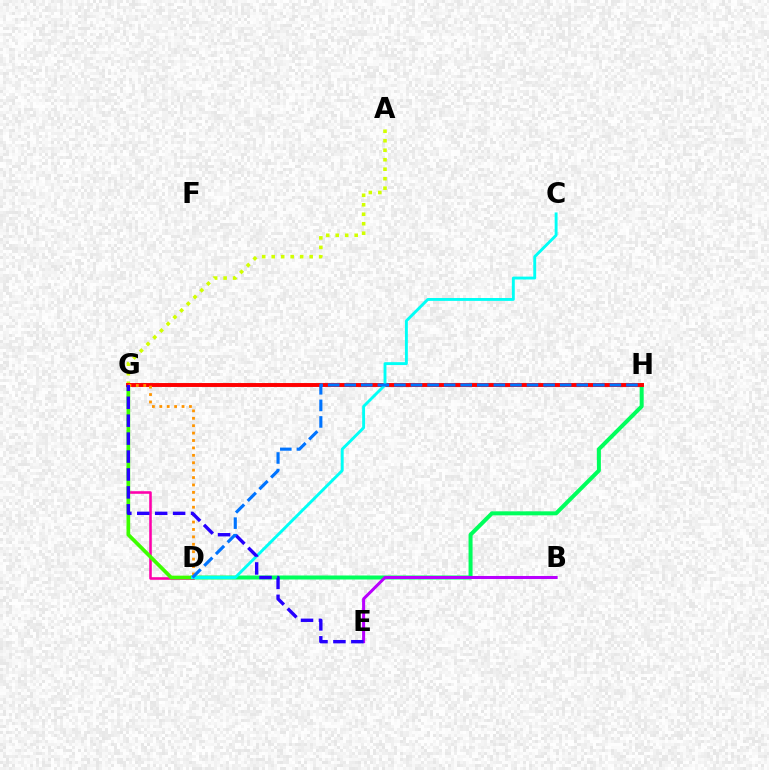{('D', 'H'): [{'color': '#00ff5c', 'line_style': 'solid', 'thickness': 2.89}, {'color': '#0074ff', 'line_style': 'dashed', 'thickness': 2.25}], ('D', 'G'): [{'color': '#ff00ac', 'line_style': 'solid', 'thickness': 1.86}, {'color': '#3dff00', 'line_style': 'solid', 'thickness': 2.67}, {'color': '#ff9400', 'line_style': 'dotted', 'thickness': 2.01}], ('A', 'G'): [{'color': '#d1ff00', 'line_style': 'dotted', 'thickness': 2.58}], ('G', 'H'): [{'color': '#ff0000', 'line_style': 'solid', 'thickness': 2.82}], ('B', 'E'): [{'color': '#b900ff', 'line_style': 'solid', 'thickness': 2.18}], ('C', 'D'): [{'color': '#00fff6', 'line_style': 'solid', 'thickness': 2.08}], ('E', 'G'): [{'color': '#2500ff', 'line_style': 'dashed', 'thickness': 2.44}]}